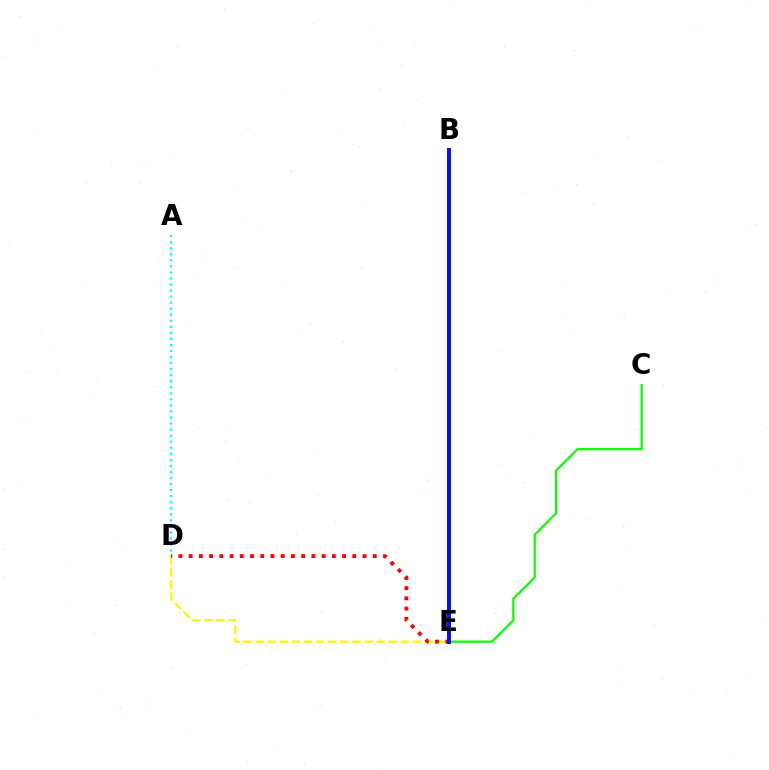{('B', 'E'): [{'color': '#ee00ff', 'line_style': 'dashed', 'thickness': 1.61}, {'color': '#0010ff', 'line_style': 'solid', 'thickness': 2.85}], ('C', 'E'): [{'color': '#08ff00', 'line_style': 'solid', 'thickness': 1.61}], ('A', 'D'): [{'color': '#00fff6', 'line_style': 'dotted', 'thickness': 1.64}], ('D', 'E'): [{'color': '#fcf500', 'line_style': 'dashed', 'thickness': 1.64}, {'color': '#ff0000', 'line_style': 'dotted', 'thickness': 2.78}]}